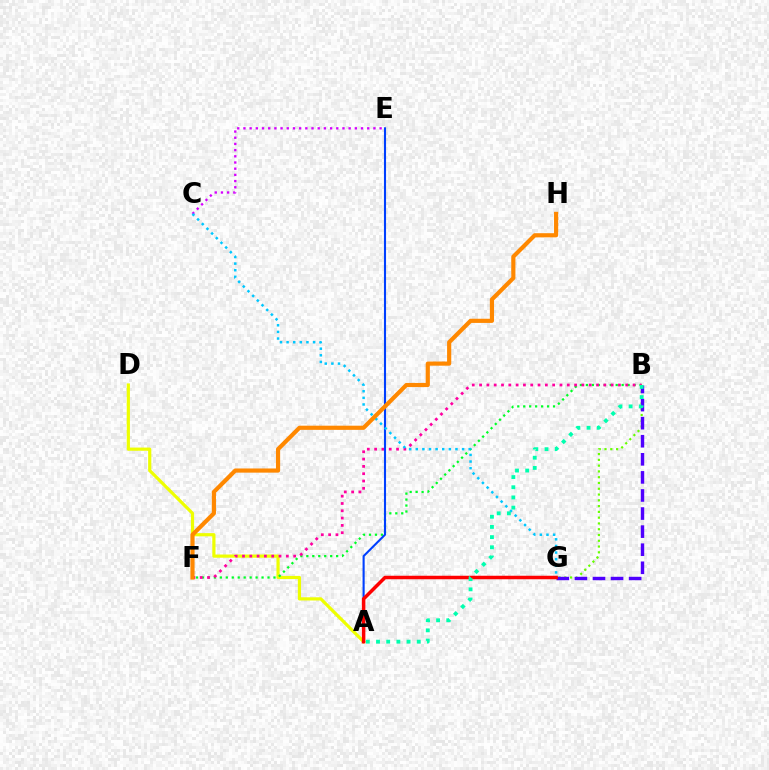{('A', 'D'): [{'color': '#eeff00', 'line_style': 'solid', 'thickness': 2.3}], ('B', 'G'): [{'color': '#66ff00', 'line_style': 'dotted', 'thickness': 1.57}, {'color': '#4f00ff', 'line_style': 'dashed', 'thickness': 2.46}], ('B', 'F'): [{'color': '#00ff27', 'line_style': 'dotted', 'thickness': 1.62}, {'color': '#ff00a0', 'line_style': 'dotted', 'thickness': 1.99}], ('C', 'E'): [{'color': '#d600ff', 'line_style': 'dotted', 'thickness': 1.68}], ('A', 'E'): [{'color': '#003fff', 'line_style': 'solid', 'thickness': 1.52}], ('C', 'G'): [{'color': '#00c7ff', 'line_style': 'dotted', 'thickness': 1.8}], ('F', 'H'): [{'color': '#ff8800', 'line_style': 'solid', 'thickness': 3.0}], ('A', 'G'): [{'color': '#ff0000', 'line_style': 'solid', 'thickness': 2.52}], ('A', 'B'): [{'color': '#00ffaf', 'line_style': 'dotted', 'thickness': 2.77}]}